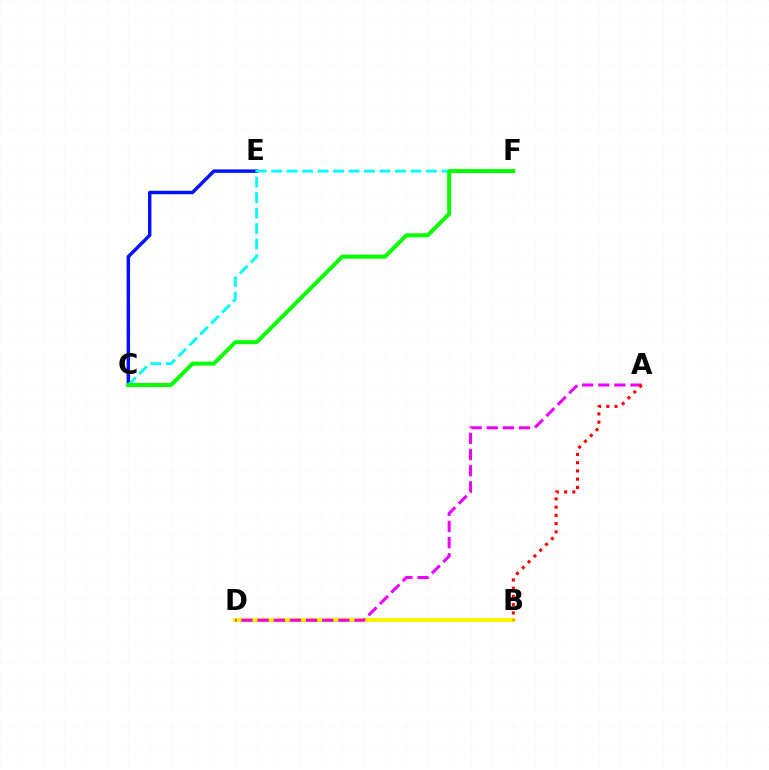{('B', 'D'): [{'color': '#fcf500', 'line_style': 'solid', 'thickness': 2.98}], ('C', 'E'): [{'color': '#0010ff', 'line_style': 'solid', 'thickness': 2.47}], ('C', 'F'): [{'color': '#00fff6', 'line_style': 'dashed', 'thickness': 2.1}, {'color': '#08ff00', 'line_style': 'solid', 'thickness': 2.87}], ('A', 'D'): [{'color': '#ee00ff', 'line_style': 'dashed', 'thickness': 2.19}], ('A', 'B'): [{'color': '#ff0000', 'line_style': 'dotted', 'thickness': 2.24}]}